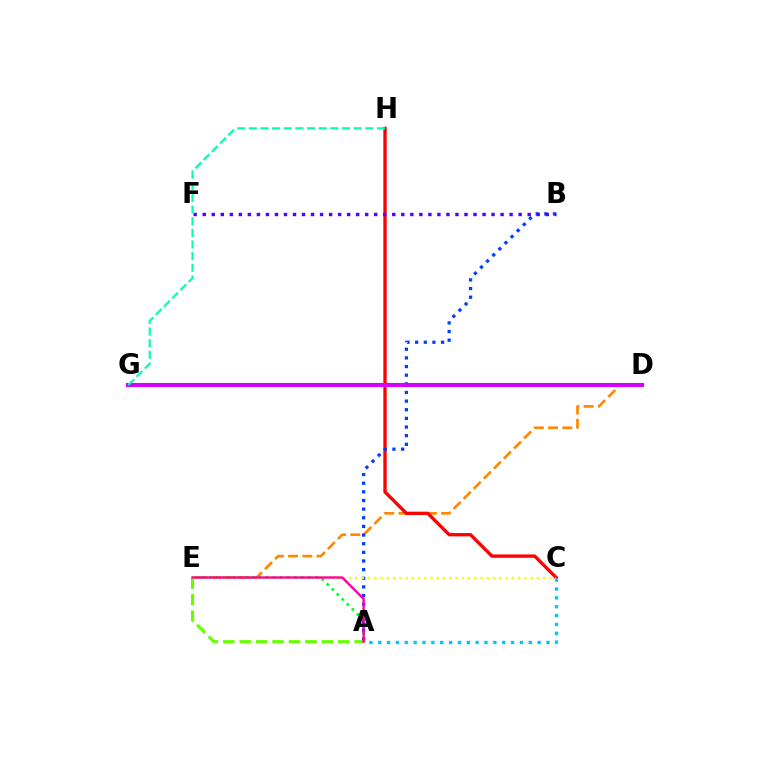{('D', 'E'): [{'color': '#ff8800', 'line_style': 'dashed', 'thickness': 1.93}], ('C', 'H'): [{'color': '#ff0000', 'line_style': 'solid', 'thickness': 2.4}], ('A', 'E'): [{'color': '#00ff27', 'line_style': 'dotted', 'thickness': 1.92}, {'color': '#66ff00', 'line_style': 'dashed', 'thickness': 2.23}, {'color': '#ff00a0', 'line_style': 'solid', 'thickness': 1.71}], ('A', 'B'): [{'color': '#003fff', 'line_style': 'dotted', 'thickness': 2.35}], ('A', 'C'): [{'color': '#00c7ff', 'line_style': 'dotted', 'thickness': 2.41}], ('B', 'F'): [{'color': '#4f00ff', 'line_style': 'dotted', 'thickness': 2.45}], ('D', 'G'): [{'color': '#d600ff', 'line_style': 'solid', 'thickness': 2.95}], ('G', 'H'): [{'color': '#00ffaf', 'line_style': 'dashed', 'thickness': 1.58}], ('C', 'E'): [{'color': '#eeff00', 'line_style': 'dotted', 'thickness': 1.7}]}